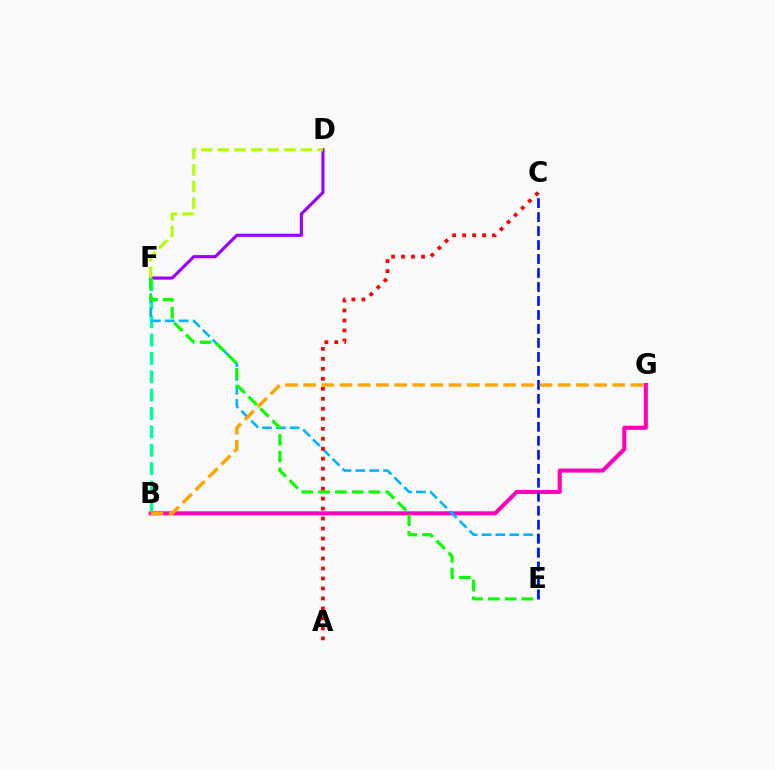{('B', 'G'): [{'color': '#ff00bd', 'line_style': 'solid', 'thickness': 2.92}, {'color': '#ffa500', 'line_style': 'dashed', 'thickness': 2.47}], ('D', 'F'): [{'color': '#9b00ff', 'line_style': 'solid', 'thickness': 2.25}, {'color': '#b3ff00', 'line_style': 'dashed', 'thickness': 2.26}], ('B', 'F'): [{'color': '#00ff9d', 'line_style': 'dashed', 'thickness': 2.5}], ('E', 'F'): [{'color': '#00b5ff', 'line_style': 'dashed', 'thickness': 1.88}, {'color': '#08ff00', 'line_style': 'dashed', 'thickness': 2.28}], ('A', 'C'): [{'color': '#ff0000', 'line_style': 'dotted', 'thickness': 2.71}], ('C', 'E'): [{'color': '#0010ff', 'line_style': 'dashed', 'thickness': 1.9}]}